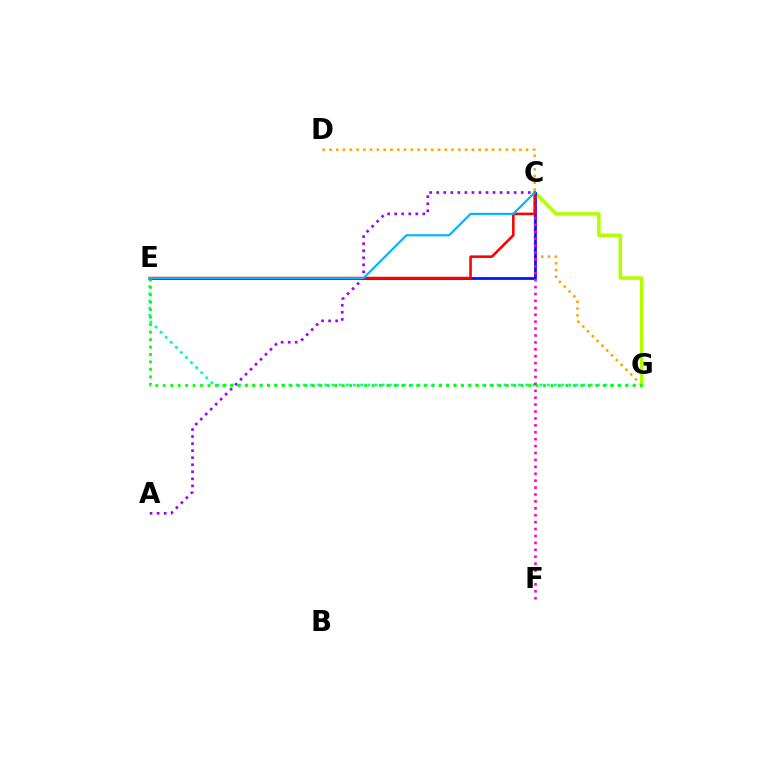{('D', 'G'): [{'color': '#ffa500', 'line_style': 'dotted', 'thickness': 1.84}], ('C', 'G'): [{'color': '#b3ff00', 'line_style': 'solid', 'thickness': 2.56}], ('E', 'G'): [{'color': '#00ff9d', 'line_style': 'dotted', 'thickness': 1.95}, {'color': '#08ff00', 'line_style': 'dotted', 'thickness': 2.03}], ('A', 'C'): [{'color': '#9b00ff', 'line_style': 'dotted', 'thickness': 1.91}], ('C', 'E'): [{'color': '#0010ff', 'line_style': 'solid', 'thickness': 1.97}, {'color': '#ff0000', 'line_style': 'solid', 'thickness': 1.86}, {'color': '#00b5ff', 'line_style': 'solid', 'thickness': 1.56}], ('C', 'F'): [{'color': '#ff00bd', 'line_style': 'dotted', 'thickness': 1.88}]}